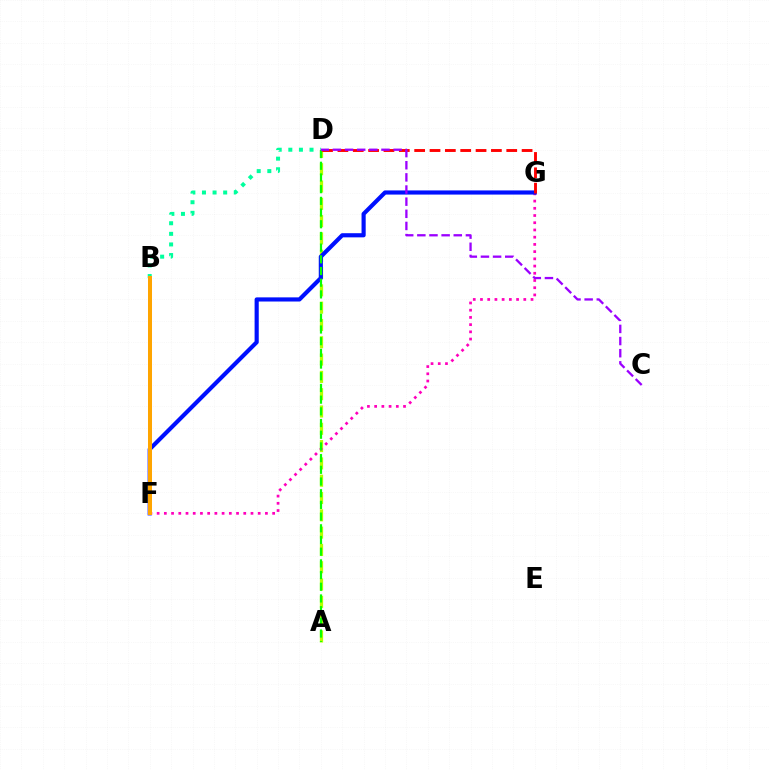{('A', 'D'): [{'color': '#b3ff00', 'line_style': 'dashed', 'thickness': 2.35}, {'color': '#08ff00', 'line_style': 'dashed', 'thickness': 1.59}], ('F', 'G'): [{'color': '#ff00bd', 'line_style': 'dotted', 'thickness': 1.96}, {'color': '#0010ff', 'line_style': 'solid', 'thickness': 2.99}], ('B', 'F'): [{'color': '#00b5ff', 'line_style': 'solid', 'thickness': 1.58}, {'color': '#ffa500', 'line_style': 'solid', 'thickness': 2.89}], ('B', 'D'): [{'color': '#00ff9d', 'line_style': 'dotted', 'thickness': 2.88}], ('D', 'G'): [{'color': '#ff0000', 'line_style': 'dashed', 'thickness': 2.09}], ('C', 'D'): [{'color': '#9b00ff', 'line_style': 'dashed', 'thickness': 1.65}]}